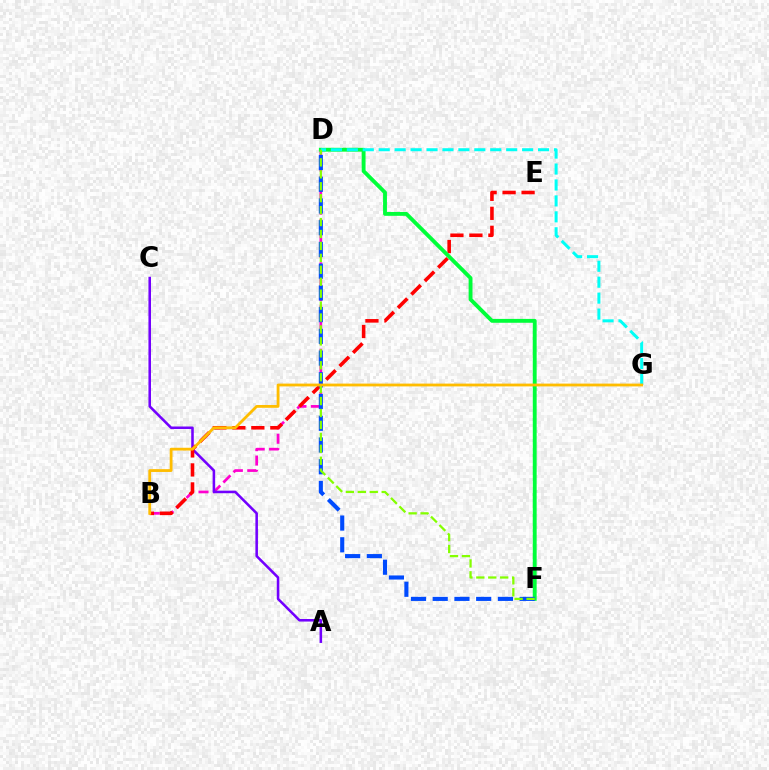{('B', 'D'): [{'color': '#ff00cf', 'line_style': 'dashed', 'thickness': 1.96}], ('A', 'C'): [{'color': '#7200ff', 'line_style': 'solid', 'thickness': 1.84}], ('B', 'E'): [{'color': '#ff0000', 'line_style': 'dashed', 'thickness': 2.58}], ('D', 'F'): [{'color': '#00ff39', 'line_style': 'solid', 'thickness': 2.78}, {'color': '#004bff', 'line_style': 'dashed', 'thickness': 2.95}, {'color': '#84ff00', 'line_style': 'dashed', 'thickness': 1.62}], ('D', 'G'): [{'color': '#00fff6', 'line_style': 'dashed', 'thickness': 2.16}], ('B', 'G'): [{'color': '#ffbd00', 'line_style': 'solid', 'thickness': 2.02}]}